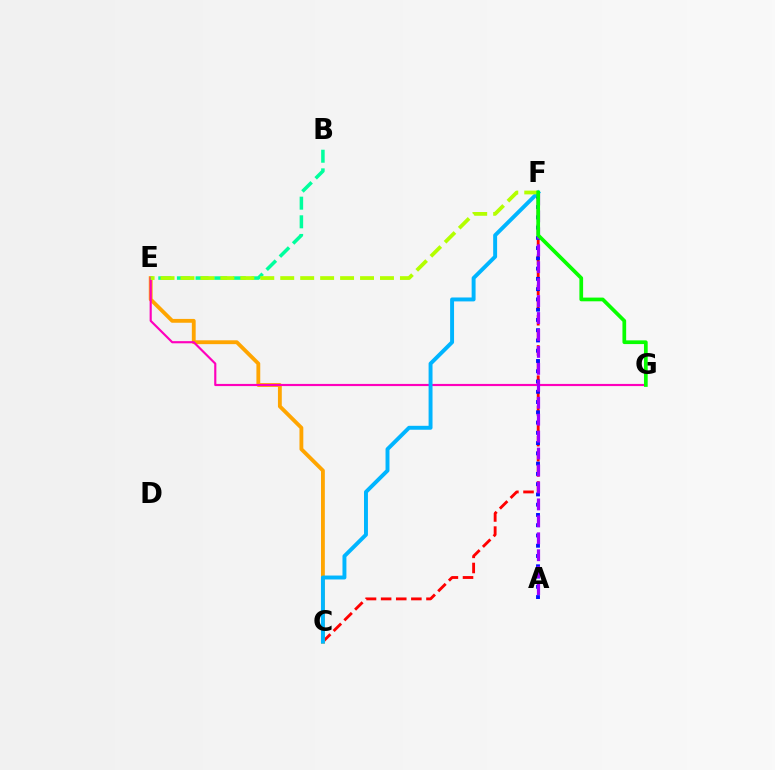{('C', 'F'): [{'color': '#ff0000', 'line_style': 'dashed', 'thickness': 2.05}, {'color': '#00b5ff', 'line_style': 'solid', 'thickness': 2.83}], ('C', 'E'): [{'color': '#ffa500', 'line_style': 'solid', 'thickness': 2.76}], ('A', 'F'): [{'color': '#0010ff', 'line_style': 'dotted', 'thickness': 2.79}, {'color': '#9b00ff', 'line_style': 'dashed', 'thickness': 2.3}], ('E', 'G'): [{'color': '#ff00bd', 'line_style': 'solid', 'thickness': 1.55}], ('B', 'E'): [{'color': '#00ff9d', 'line_style': 'dashed', 'thickness': 2.53}], ('E', 'F'): [{'color': '#b3ff00', 'line_style': 'dashed', 'thickness': 2.71}], ('F', 'G'): [{'color': '#08ff00', 'line_style': 'solid', 'thickness': 2.67}]}